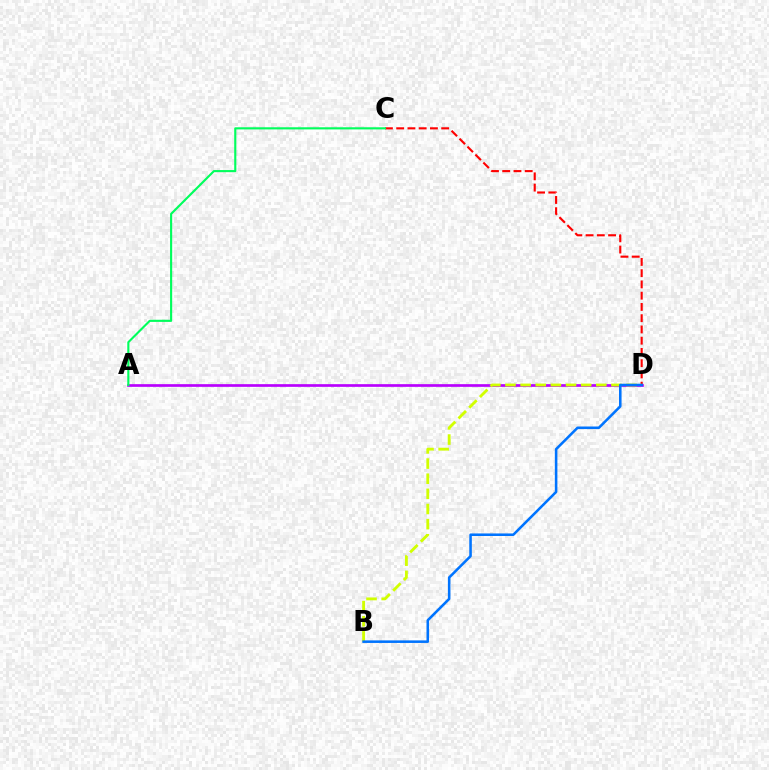{('A', 'D'): [{'color': '#b900ff', 'line_style': 'solid', 'thickness': 1.93}], ('C', 'D'): [{'color': '#ff0000', 'line_style': 'dashed', 'thickness': 1.53}], ('B', 'D'): [{'color': '#d1ff00', 'line_style': 'dashed', 'thickness': 2.06}, {'color': '#0074ff', 'line_style': 'solid', 'thickness': 1.84}], ('A', 'C'): [{'color': '#00ff5c', 'line_style': 'solid', 'thickness': 1.53}]}